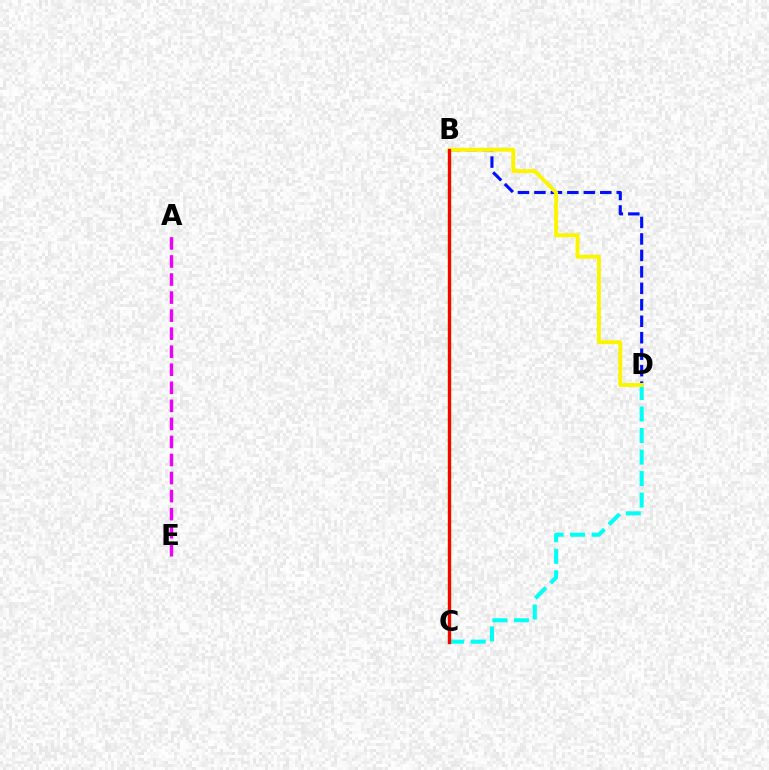{('B', 'C'): [{'color': '#08ff00', 'line_style': 'solid', 'thickness': 2.44}, {'color': '#ff0000', 'line_style': 'solid', 'thickness': 2.31}], ('C', 'D'): [{'color': '#00fff6', 'line_style': 'dashed', 'thickness': 2.93}], ('B', 'D'): [{'color': '#0010ff', 'line_style': 'dashed', 'thickness': 2.24}, {'color': '#fcf500', 'line_style': 'solid', 'thickness': 2.83}], ('A', 'E'): [{'color': '#ee00ff', 'line_style': 'dashed', 'thickness': 2.45}]}